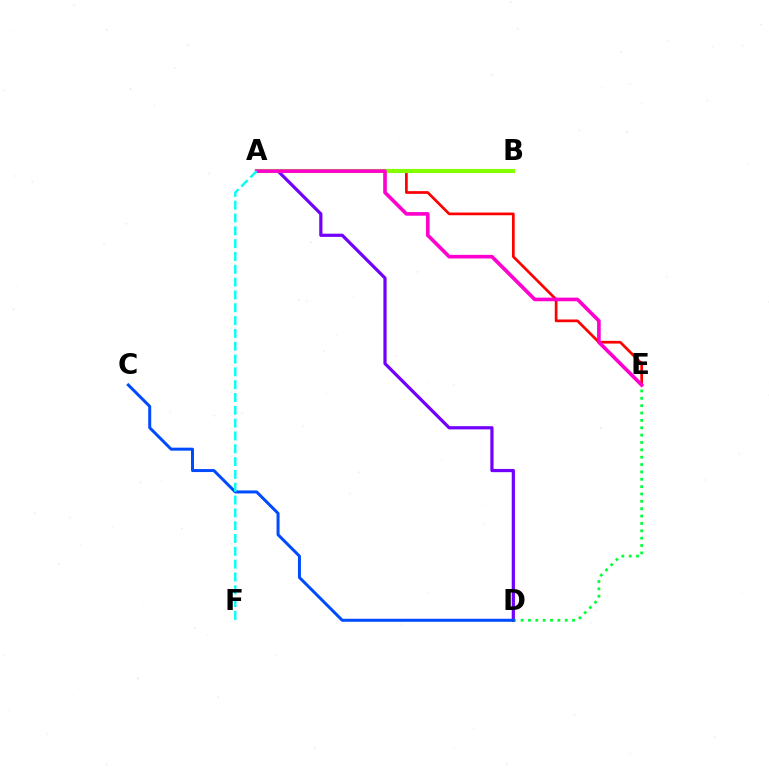{('A', 'D'): [{'color': '#7200ff', 'line_style': 'solid', 'thickness': 2.31}], ('A', 'B'): [{'color': '#ffbd00', 'line_style': 'solid', 'thickness': 1.87}, {'color': '#84ff00', 'line_style': 'solid', 'thickness': 2.95}], ('A', 'E'): [{'color': '#ff0000', 'line_style': 'solid', 'thickness': 1.95}, {'color': '#ff00cf', 'line_style': 'solid', 'thickness': 2.62}], ('D', 'E'): [{'color': '#00ff39', 'line_style': 'dotted', 'thickness': 2.0}], ('C', 'D'): [{'color': '#004bff', 'line_style': 'solid', 'thickness': 2.16}], ('A', 'F'): [{'color': '#00fff6', 'line_style': 'dashed', 'thickness': 1.74}]}